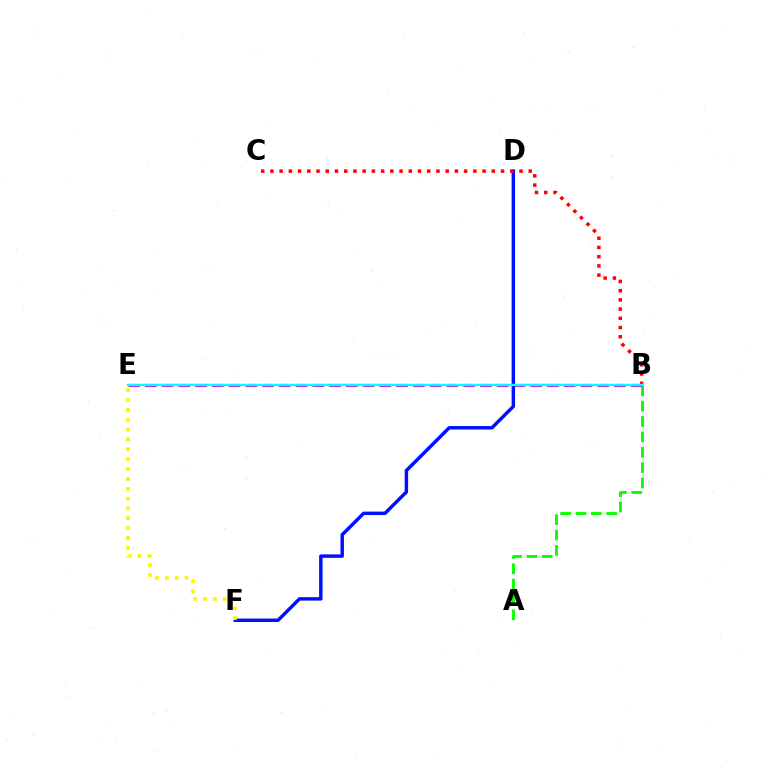{('A', 'B'): [{'color': '#08ff00', 'line_style': 'dashed', 'thickness': 2.08}], ('B', 'E'): [{'color': '#ee00ff', 'line_style': 'dashed', 'thickness': 2.28}, {'color': '#00fff6', 'line_style': 'solid', 'thickness': 1.71}], ('D', 'F'): [{'color': '#0010ff', 'line_style': 'solid', 'thickness': 2.49}], ('E', 'F'): [{'color': '#fcf500', 'line_style': 'dotted', 'thickness': 2.68}], ('B', 'C'): [{'color': '#ff0000', 'line_style': 'dotted', 'thickness': 2.51}]}